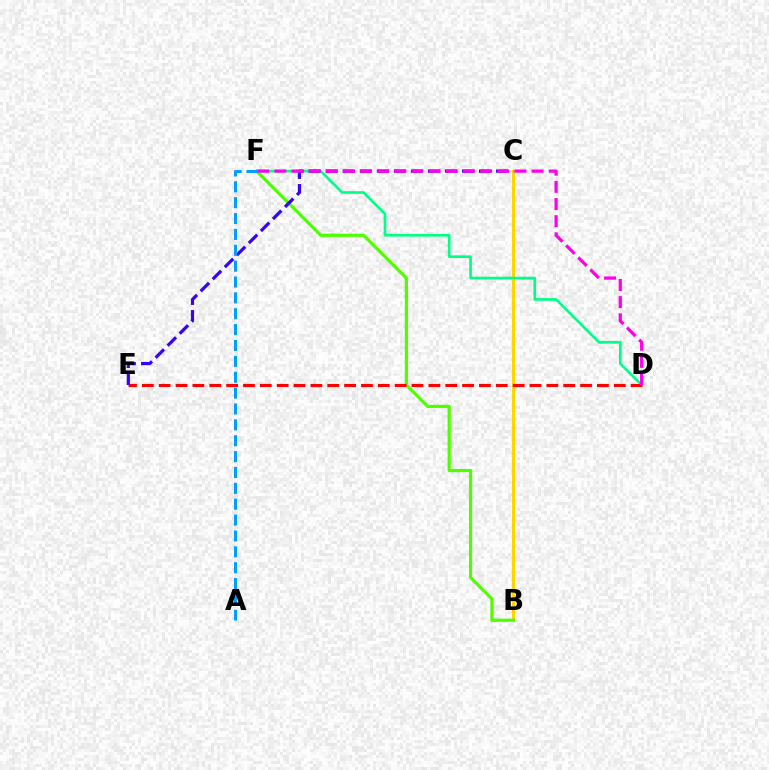{('B', 'C'): [{'color': '#ffd500', 'line_style': 'solid', 'thickness': 2.19}], ('B', 'F'): [{'color': '#4fff00', 'line_style': 'solid', 'thickness': 2.29}], ('D', 'F'): [{'color': '#00ff86', 'line_style': 'solid', 'thickness': 1.91}, {'color': '#ff00ed', 'line_style': 'dashed', 'thickness': 2.33}], ('D', 'E'): [{'color': '#ff0000', 'line_style': 'dashed', 'thickness': 2.29}], ('C', 'E'): [{'color': '#3700ff', 'line_style': 'dashed', 'thickness': 2.31}], ('A', 'F'): [{'color': '#009eff', 'line_style': 'dashed', 'thickness': 2.16}]}